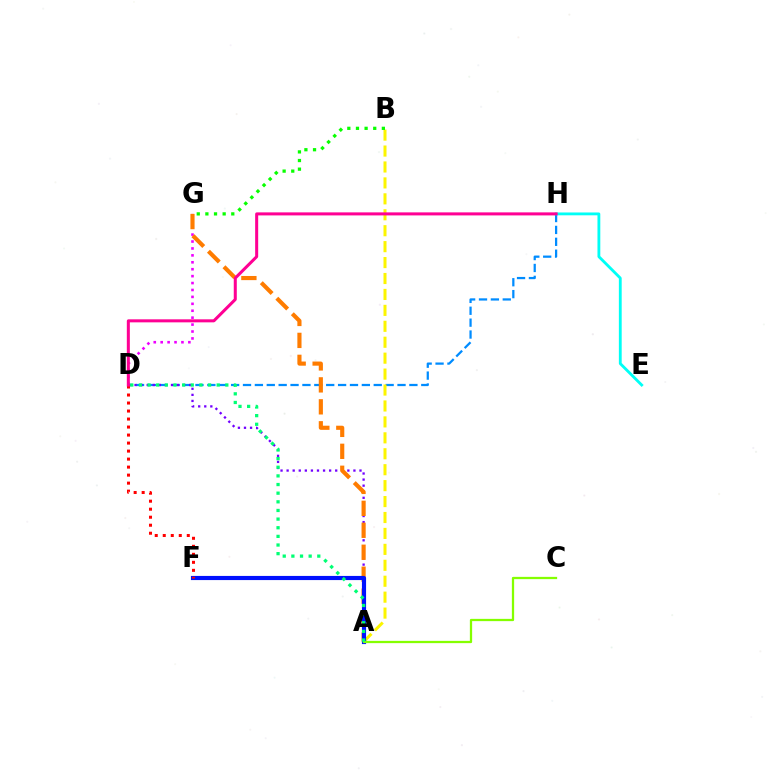{('D', 'G'): [{'color': '#ee00ff', 'line_style': 'dotted', 'thickness': 1.88}], ('D', 'H'): [{'color': '#008cff', 'line_style': 'dashed', 'thickness': 1.61}, {'color': '#ff0094', 'line_style': 'solid', 'thickness': 2.18}], ('E', 'H'): [{'color': '#00fff6', 'line_style': 'solid', 'thickness': 2.04}], ('A', 'D'): [{'color': '#7200ff', 'line_style': 'dotted', 'thickness': 1.65}, {'color': '#00ff74', 'line_style': 'dotted', 'thickness': 2.35}], ('A', 'B'): [{'color': '#fcf500', 'line_style': 'dashed', 'thickness': 2.16}], ('B', 'G'): [{'color': '#08ff00', 'line_style': 'dotted', 'thickness': 2.35}], ('A', 'G'): [{'color': '#ff7c00', 'line_style': 'dashed', 'thickness': 2.98}], ('A', 'F'): [{'color': '#0010ff', 'line_style': 'solid', 'thickness': 2.99}], ('A', 'C'): [{'color': '#84ff00', 'line_style': 'solid', 'thickness': 1.63}], ('D', 'F'): [{'color': '#ff0000', 'line_style': 'dotted', 'thickness': 2.18}]}